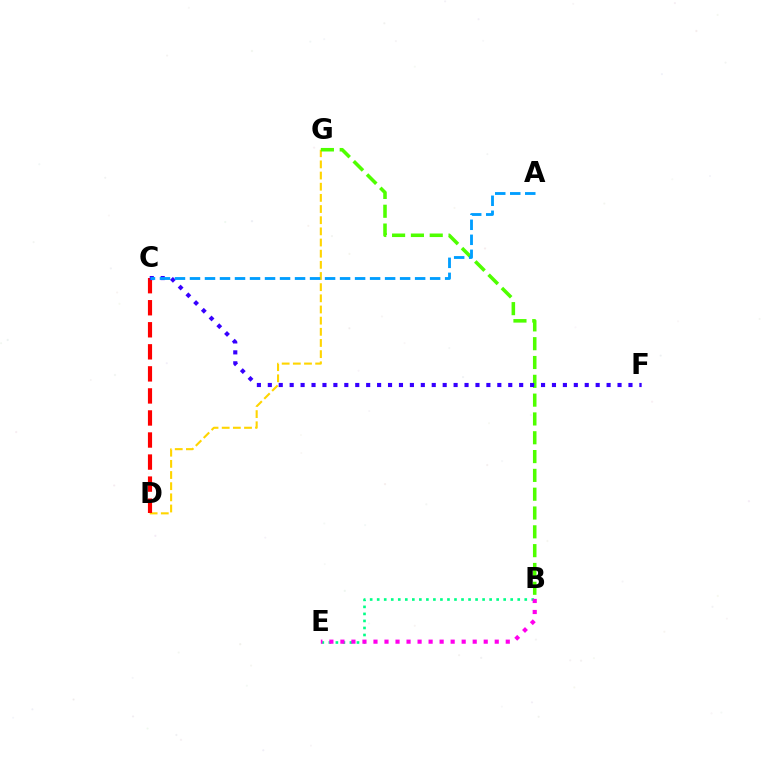{('D', 'G'): [{'color': '#ffd500', 'line_style': 'dashed', 'thickness': 1.52}], ('B', 'G'): [{'color': '#4fff00', 'line_style': 'dashed', 'thickness': 2.56}], ('B', 'E'): [{'color': '#00ff86', 'line_style': 'dotted', 'thickness': 1.91}, {'color': '#ff00ed', 'line_style': 'dotted', 'thickness': 3.0}], ('C', 'D'): [{'color': '#ff0000', 'line_style': 'dashed', 'thickness': 2.99}], ('C', 'F'): [{'color': '#3700ff', 'line_style': 'dotted', 'thickness': 2.97}], ('A', 'C'): [{'color': '#009eff', 'line_style': 'dashed', 'thickness': 2.04}]}